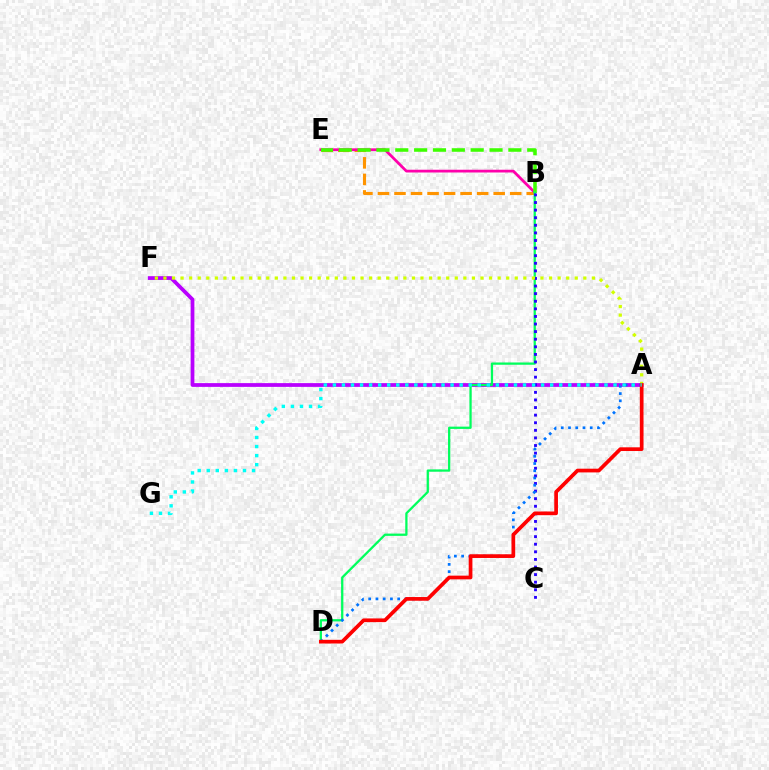{('A', 'F'): [{'color': '#b900ff', 'line_style': 'solid', 'thickness': 2.71}, {'color': '#d1ff00', 'line_style': 'dotted', 'thickness': 2.33}], ('B', 'E'): [{'color': '#ff9400', 'line_style': 'dashed', 'thickness': 2.25}, {'color': '#ff00ac', 'line_style': 'solid', 'thickness': 1.98}, {'color': '#3dff00', 'line_style': 'dashed', 'thickness': 2.56}], ('B', 'D'): [{'color': '#00ff5c', 'line_style': 'solid', 'thickness': 1.64}], ('B', 'C'): [{'color': '#2500ff', 'line_style': 'dotted', 'thickness': 2.06}], ('A', 'D'): [{'color': '#0074ff', 'line_style': 'dotted', 'thickness': 1.97}, {'color': '#ff0000', 'line_style': 'solid', 'thickness': 2.67}], ('A', 'G'): [{'color': '#00fff6', 'line_style': 'dotted', 'thickness': 2.46}]}